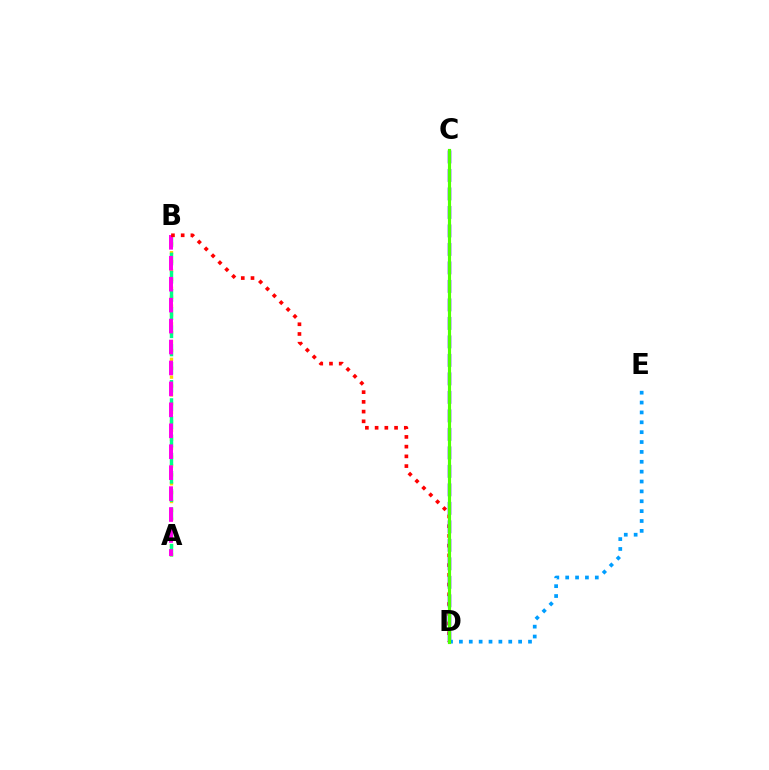{('A', 'B'): [{'color': '#ffd500', 'line_style': 'dotted', 'thickness': 2.41}, {'color': '#00ff86', 'line_style': 'dashed', 'thickness': 2.47}, {'color': '#ff00ed', 'line_style': 'dashed', 'thickness': 2.84}], ('B', 'D'): [{'color': '#ff0000', 'line_style': 'dotted', 'thickness': 2.64}], ('C', 'D'): [{'color': '#3700ff', 'line_style': 'dashed', 'thickness': 2.51}, {'color': '#4fff00', 'line_style': 'solid', 'thickness': 2.28}], ('D', 'E'): [{'color': '#009eff', 'line_style': 'dotted', 'thickness': 2.68}]}